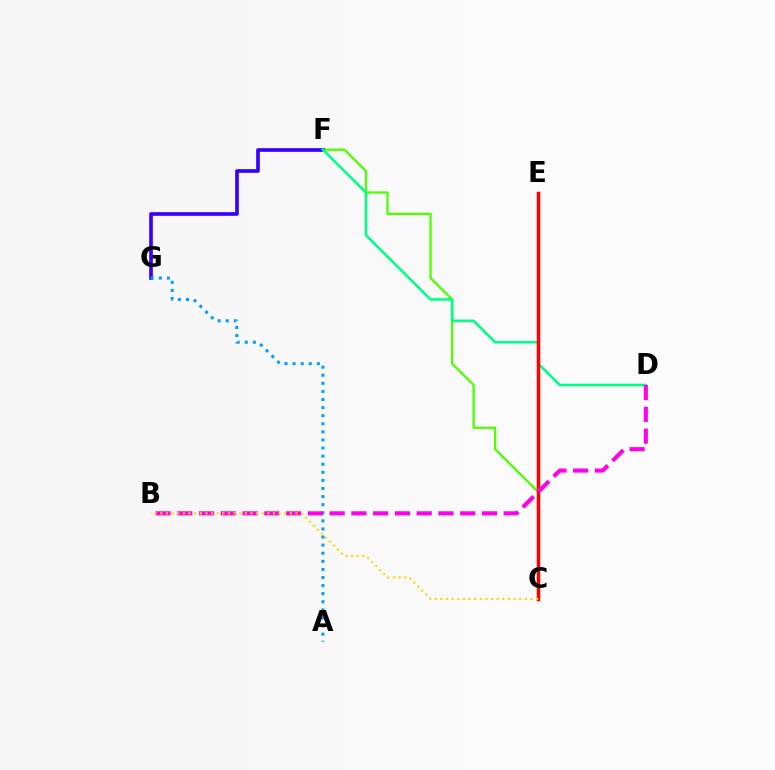{('C', 'F'): [{'color': '#4fff00', 'line_style': 'solid', 'thickness': 1.65}], ('F', 'G'): [{'color': '#3700ff', 'line_style': 'solid', 'thickness': 2.64}], ('D', 'F'): [{'color': '#00ff86', 'line_style': 'solid', 'thickness': 1.85}], ('A', 'G'): [{'color': '#009eff', 'line_style': 'dotted', 'thickness': 2.2}], ('C', 'E'): [{'color': '#ff0000', 'line_style': 'solid', 'thickness': 2.51}], ('B', 'D'): [{'color': '#ff00ed', 'line_style': 'dashed', 'thickness': 2.96}], ('B', 'C'): [{'color': '#ffd500', 'line_style': 'dotted', 'thickness': 1.53}]}